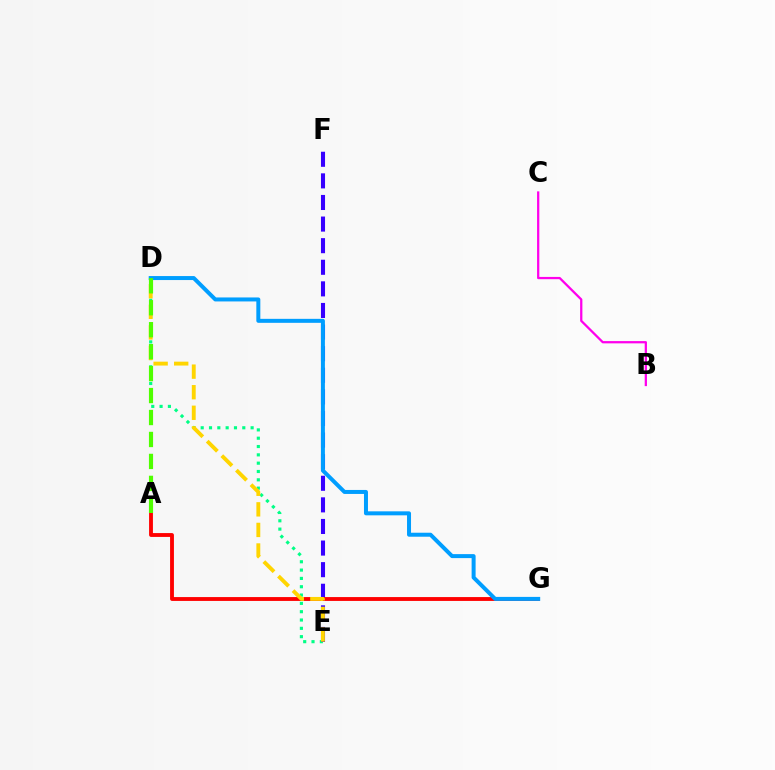{('D', 'E'): [{'color': '#00ff86', 'line_style': 'dotted', 'thickness': 2.26}, {'color': '#ffd500', 'line_style': 'dashed', 'thickness': 2.79}], ('E', 'F'): [{'color': '#3700ff', 'line_style': 'dashed', 'thickness': 2.93}], ('B', 'C'): [{'color': '#ff00ed', 'line_style': 'solid', 'thickness': 1.63}], ('A', 'G'): [{'color': '#ff0000', 'line_style': 'solid', 'thickness': 2.77}], ('D', 'G'): [{'color': '#009eff', 'line_style': 'solid', 'thickness': 2.87}], ('A', 'D'): [{'color': '#4fff00', 'line_style': 'dashed', 'thickness': 2.98}]}